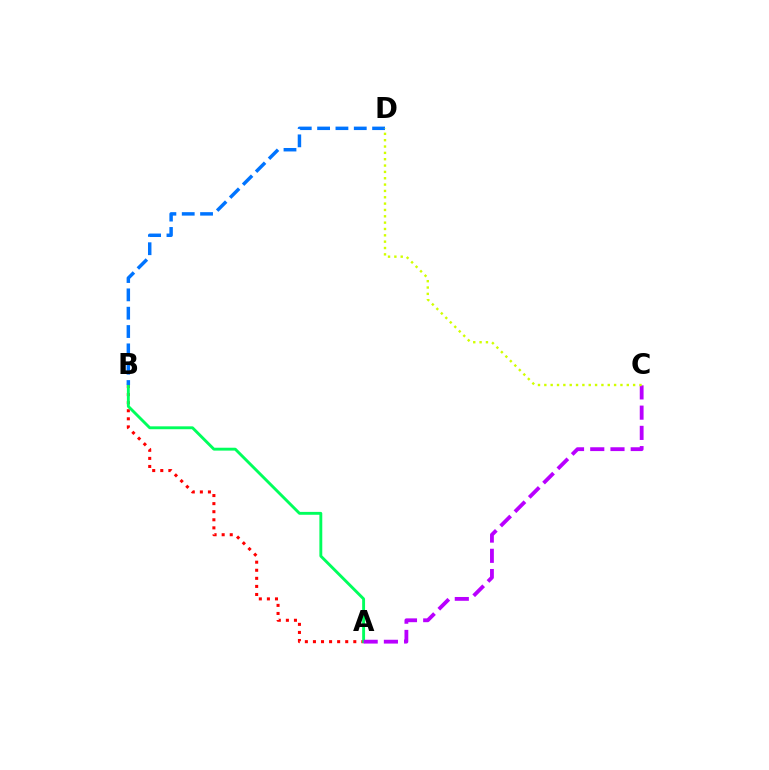{('A', 'B'): [{'color': '#ff0000', 'line_style': 'dotted', 'thickness': 2.19}, {'color': '#00ff5c', 'line_style': 'solid', 'thickness': 2.08}], ('B', 'D'): [{'color': '#0074ff', 'line_style': 'dashed', 'thickness': 2.49}], ('A', 'C'): [{'color': '#b900ff', 'line_style': 'dashed', 'thickness': 2.75}], ('C', 'D'): [{'color': '#d1ff00', 'line_style': 'dotted', 'thickness': 1.72}]}